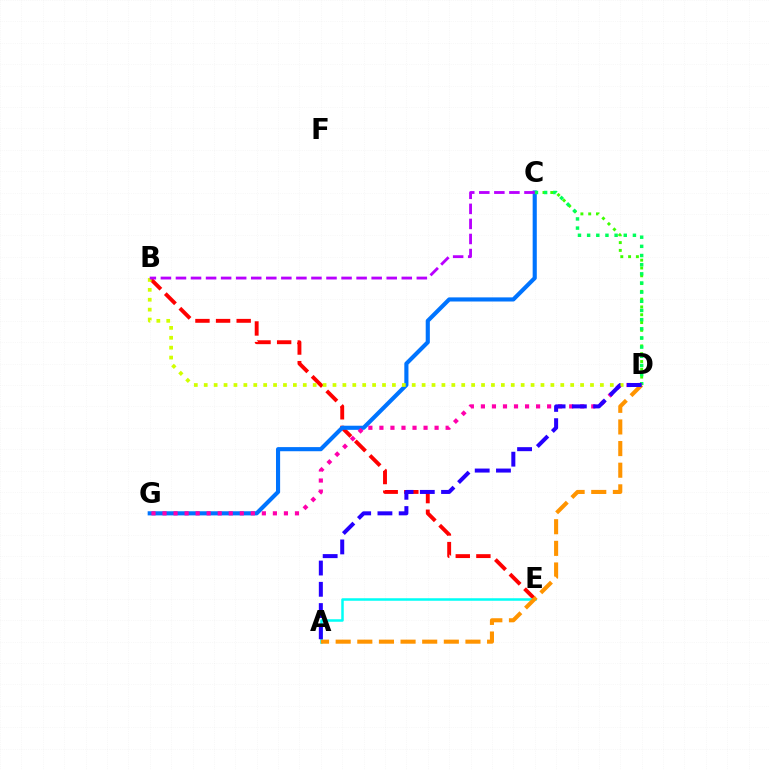{('C', 'D'): [{'color': '#3dff00', 'line_style': 'dotted', 'thickness': 2.12}, {'color': '#00ff5c', 'line_style': 'dotted', 'thickness': 2.49}], ('B', 'E'): [{'color': '#ff0000', 'line_style': 'dashed', 'thickness': 2.8}], ('C', 'G'): [{'color': '#0074ff', 'line_style': 'solid', 'thickness': 2.97}], ('B', 'D'): [{'color': '#d1ff00', 'line_style': 'dotted', 'thickness': 2.69}], ('D', 'G'): [{'color': '#ff00ac', 'line_style': 'dotted', 'thickness': 3.0}], ('B', 'C'): [{'color': '#b900ff', 'line_style': 'dashed', 'thickness': 2.05}], ('A', 'E'): [{'color': '#00fff6', 'line_style': 'solid', 'thickness': 1.8}], ('A', 'D'): [{'color': '#ff9400', 'line_style': 'dashed', 'thickness': 2.94}, {'color': '#2500ff', 'line_style': 'dashed', 'thickness': 2.89}]}